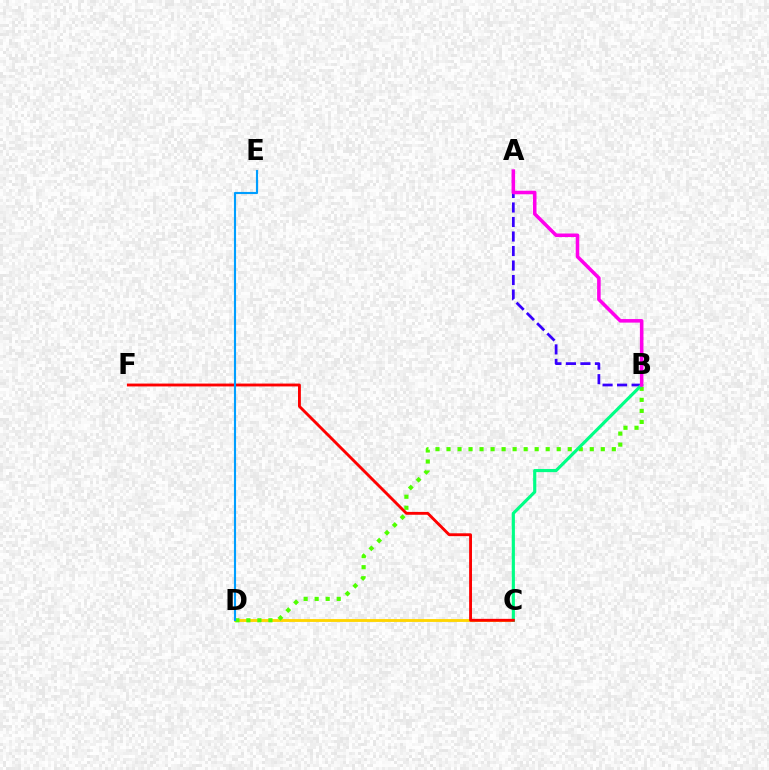{('A', 'B'): [{'color': '#3700ff', 'line_style': 'dashed', 'thickness': 1.97}, {'color': '#ff00ed', 'line_style': 'solid', 'thickness': 2.55}], ('C', 'D'): [{'color': '#ffd500', 'line_style': 'solid', 'thickness': 2.06}], ('B', 'D'): [{'color': '#4fff00', 'line_style': 'dotted', 'thickness': 2.99}], ('B', 'C'): [{'color': '#00ff86', 'line_style': 'solid', 'thickness': 2.27}], ('C', 'F'): [{'color': '#ff0000', 'line_style': 'solid', 'thickness': 2.06}], ('D', 'E'): [{'color': '#009eff', 'line_style': 'solid', 'thickness': 1.53}]}